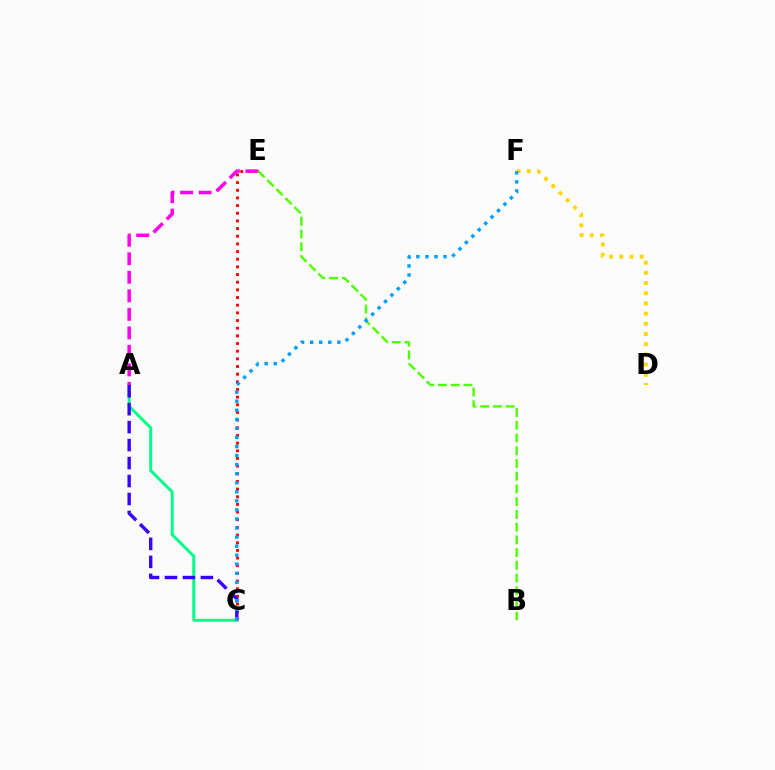{('C', 'E'): [{'color': '#ff0000', 'line_style': 'dotted', 'thickness': 2.08}], ('A', 'C'): [{'color': '#00ff86', 'line_style': 'solid', 'thickness': 2.14}, {'color': '#3700ff', 'line_style': 'dashed', 'thickness': 2.44}], ('A', 'E'): [{'color': '#ff00ed', 'line_style': 'dashed', 'thickness': 2.52}], ('D', 'F'): [{'color': '#ffd500', 'line_style': 'dotted', 'thickness': 2.77}], ('B', 'E'): [{'color': '#4fff00', 'line_style': 'dashed', 'thickness': 1.73}], ('C', 'F'): [{'color': '#009eff', 'line_style': 'dotted', 'thickness': 2.46}]}